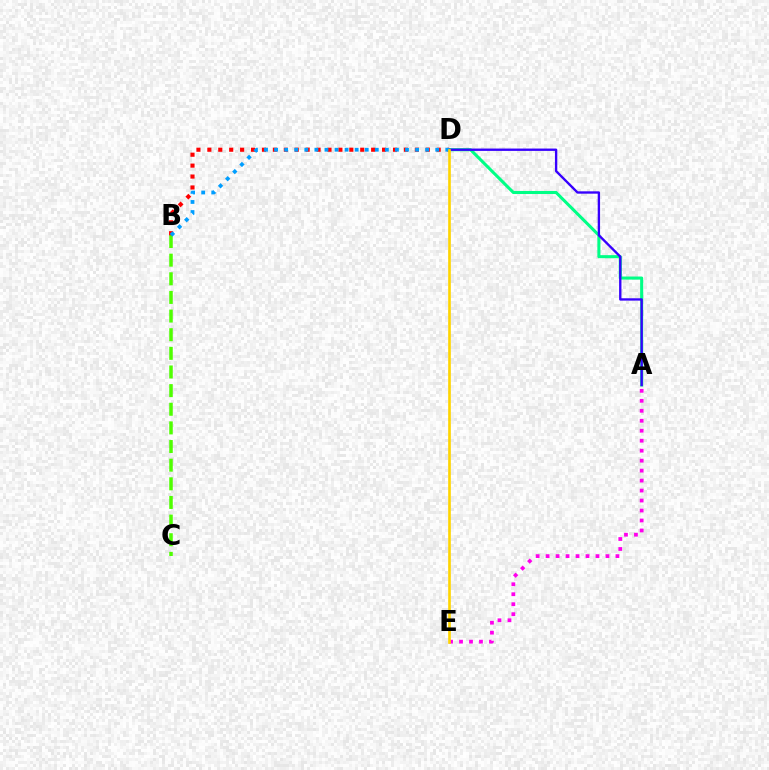{('A', 'E'): [{'color': '#ff00ed', 'line_style': 'dotted', 'thickness': 2.71}], ('A', 'D'): [{'color': '#00ff86', 'line_style': 'solid', 'thickness': 2.2}, {'color': '#3700ff', 'line_style': 'solid', 'thickness': 1.69}], ('B', 'C'): [{'color': '#4fff00', 'line_style': 'dashed', 'thickness': 2.53}], ('B', 'D'): [{'color': '#ff0000', 'line_style': 'dotted', 'thickness': 2.97}, {'color': '#009eff', 'line_style': 'dotted', 'thickness': 2.74}], ('D', 'E'): [{'color': '#ffd500', 'line_style': 'solid', 'thickness': 1.9}]}